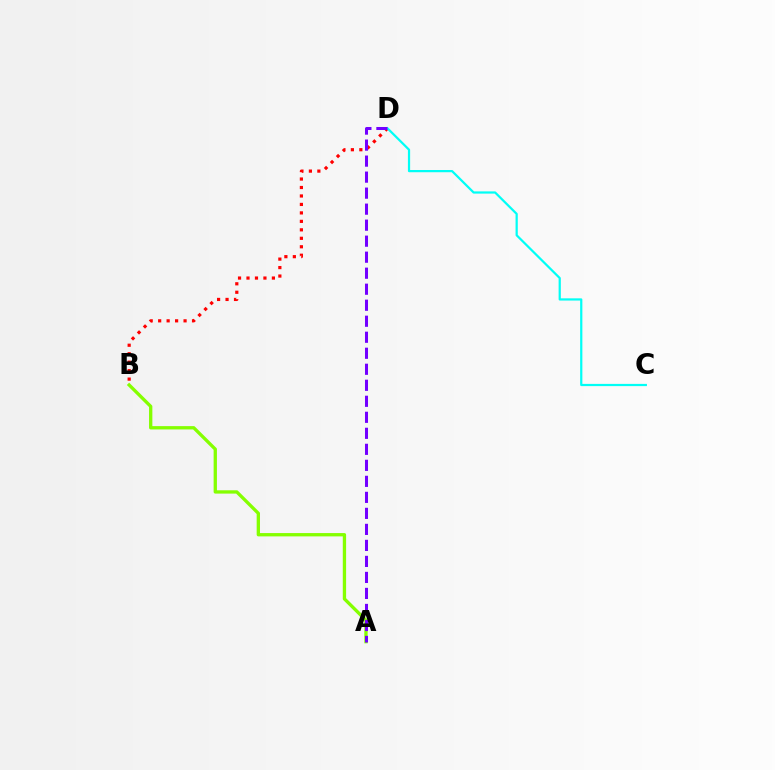{('B', 'D'): [{'color': '#ff0000', 'line_style': 'dotted', 'thickness': 2.3}], ('C', 'D'): [{'color': '#00fff6', 'line_style': 'solid', 'thickness': 1.6}], ('A', 'B'): [{'color': '#84ff00', 'line_style': 'solid', 'thickness': 2.38}], ('A', 'D'): [{'color': '#7200ff', 'line_style': 'dashed', 'thickness': 2.18}]}